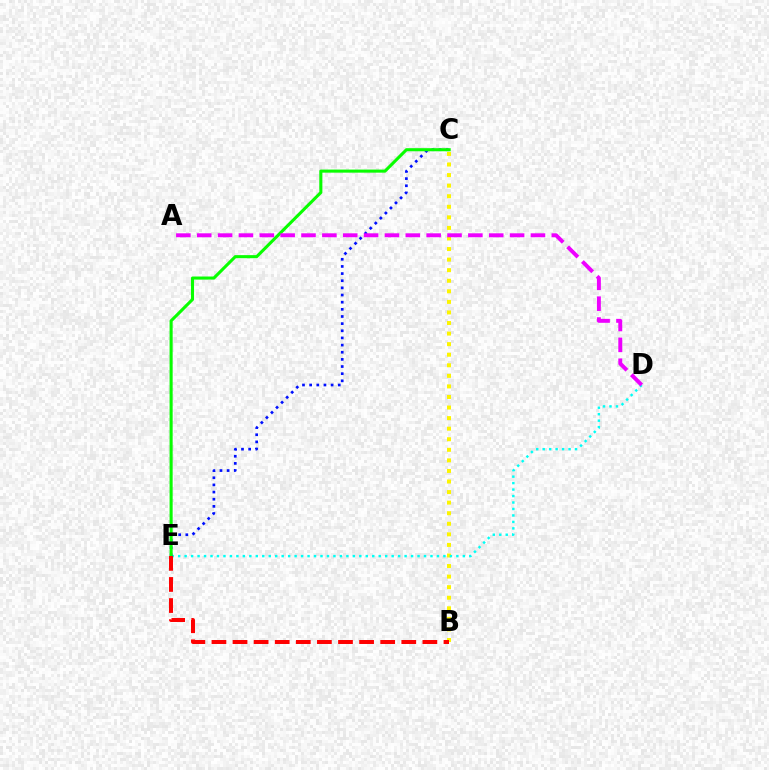{('B', 'C'): [{'color': '#fcf500', 'line_style': 'dotted', 'thickness': 2.87}], ('D', 'E'): [{'color': '#00fff6', 'line_style': 'dotted', 'thickness': 1.76}], ('C', 'E'): [{'color': '#0010ff', 'line_style': 'dotted', 'thickness': 1.94}, {'color': '#08ff00', 'line_style': 'solid', 'thickness': 2.22}], ('A', 'D'): [{'color': '#ee00ff', 'line_style': 'dashed', 'thickness': 2.83}], ('B', 'E'): [{'color': '#ff0000', 'line_style': 'dashed', 'thickness': 2.87}]}